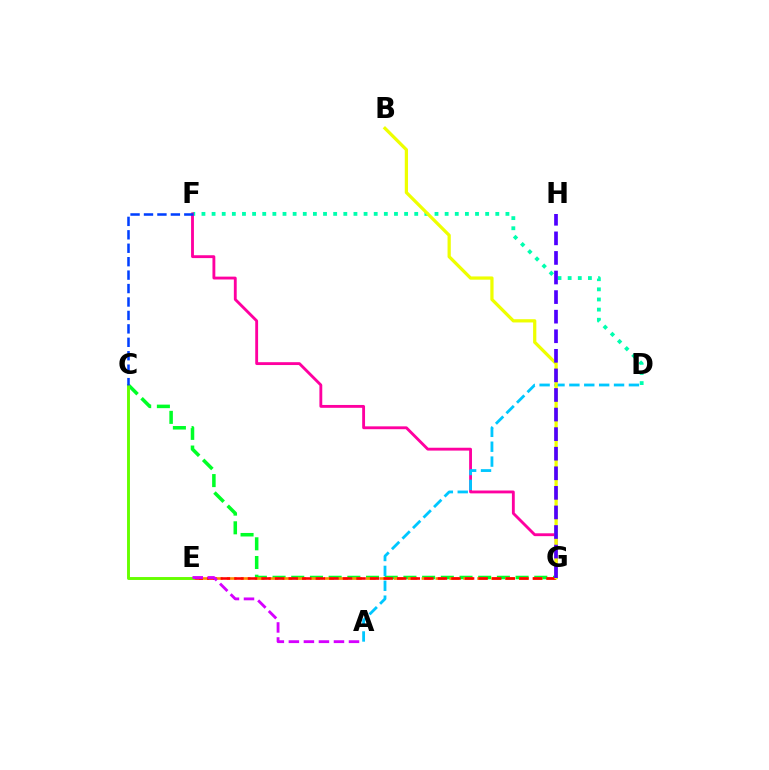{('C', 'G'): [{'color': '#00ff27', 'line_style': 'dashed', 'thickness': 2.54}], ('D', 'F'): [{'color': '#00ffaf', 'line_style': 'dotted', 'thickness': 2.75}], ('E', 'G'): [{'color': '#ff8800', 'line_style': 'dashed', 'thickness': 1.89}, {'color': '#ff0000', 'line_style': 'dashed', 'thickness': 1.84}], ('F', 'G'): [{'color': '#ff00a0', 'line_style': 'solid', 'thickness': 2.05}], ('C', 'E'): [{'color': '#66ff00', 'line_style': 'solid', 'thickness': 2.11}], ('A', 'D'): [{'color': '#00c7ff', 'line_style': 'dashed', 'thickness': 2.02}], ('B', 'G'): [{'color': '#eeff00', 'line_style': 'solid', 'thickness': 2.34}], ('A', 'E'): [{'color': '#d600ff', 'line_style': 'dashed', 'thickness': 2.04}], ('G', 'H'): [{'color': '#4f00ff', 'line_style': 'dashed', 'thickness': 2.66}], ('C', 'F'): [{'color': '#003fff', 'line_style': 'dashed', 'thickness': 1.83}]}